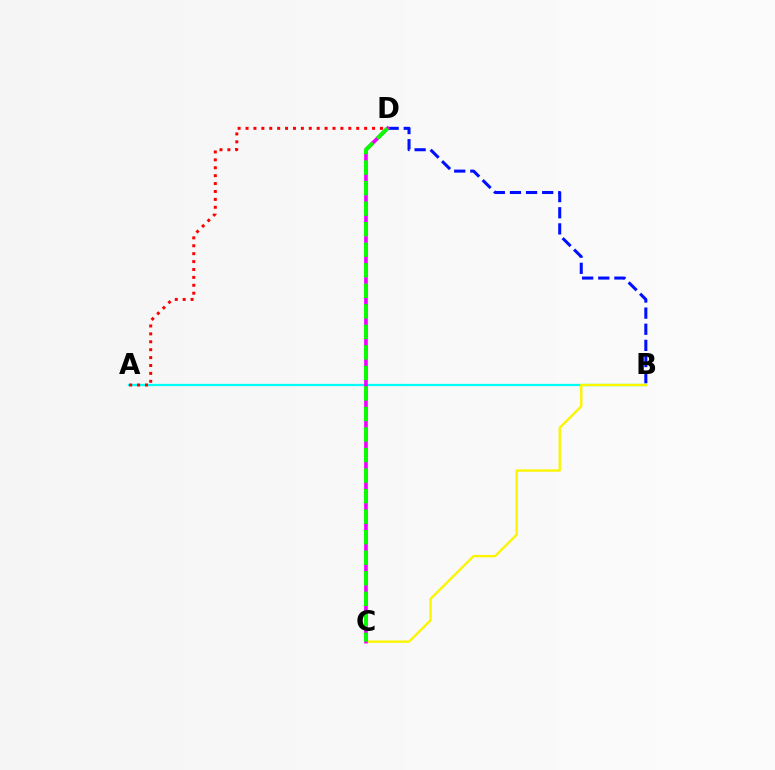{('A', 'B'): [{'color': '#00fff6', 'line_style': 'solid', 'thickness': 1.62}], ('B', 'C'): [{'color': '#fcf500', 'line_style': 'solid', 'thickness': 1.71}], ('B', 'D'): [{'color': '#0010ff', 'line_style': 'dashed', 'thickness': 2.19}], ('A', 'D'): [{'color': '#ff0000', 'line_style': 'dotted', 'thickness': 2.15}], ('C', 'D'): [{'color': '#ee00ff', 'line_style': 'solid', 'thickness': 2.62}, {'color': '#08ff00', 'line_style': 'dashed', 'thickness': 2.79}]}